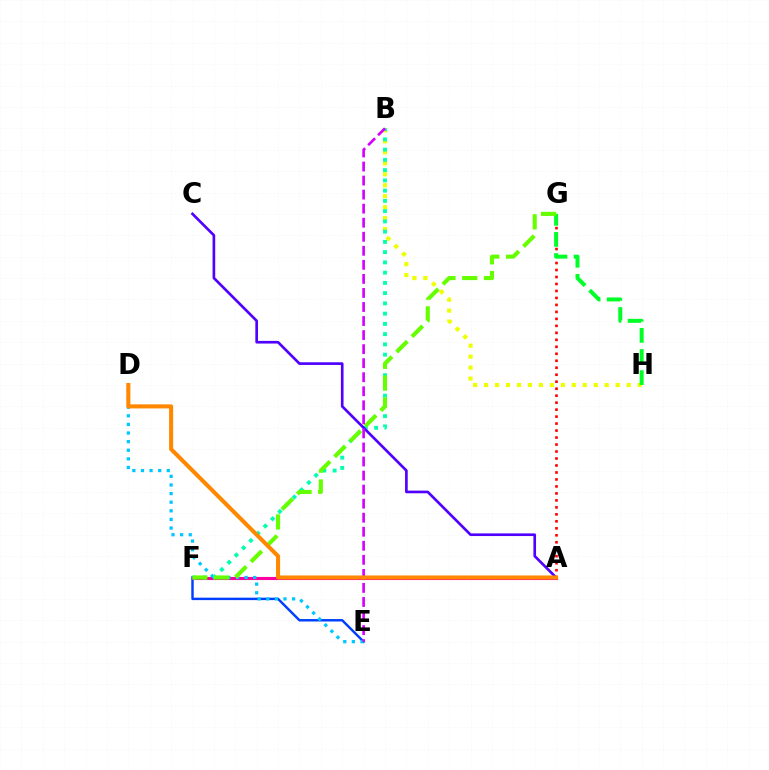{('B', 'H'): [{'color': '#eeff00', 'line_style': 'dotted', 'thickness': 2.98}], ('A', 'G'): [{'color': '#ff0000', 'line_style': 'dotted', 'thickness': 1.9}], ('G', 'H'): [{'color': '#00ff27', 'line_style': 'dashed', 'thickness': 2.87}], ('E', 'F'): [{'color': '#003fff', 'line_style': 'solid', 'thickness': 1.76}], ('A', 'F'): [{'color': '#ff00a0', 'line_style': 'solid', 'thickness': 2.23}], ('D', 'E'): [{'color': '#00c7ff', 'line_style': 'dotted', 'thickness': 2.34}], ('B', 'F'): [{'color': '#00ffaf', 'line_style': 'dotted', 'thickness': 2.78}], ('F', 'G'): [{'color': '#66ff00', 'line_style': 'dashed', 'thickness': 2.95}], ('A', 'C'): [{'color': '#4f00ff', 'line_style': 'solid', 'thickness': 1.91}], ('B', 'E'): [{'color': '#d600ff', 'line_style': 'dashed', 'thickness': 1.91}], ('A', 'D'): [{'color': '#ff8800', 'line_style': 'solid', 'thickness': 2.93}]}